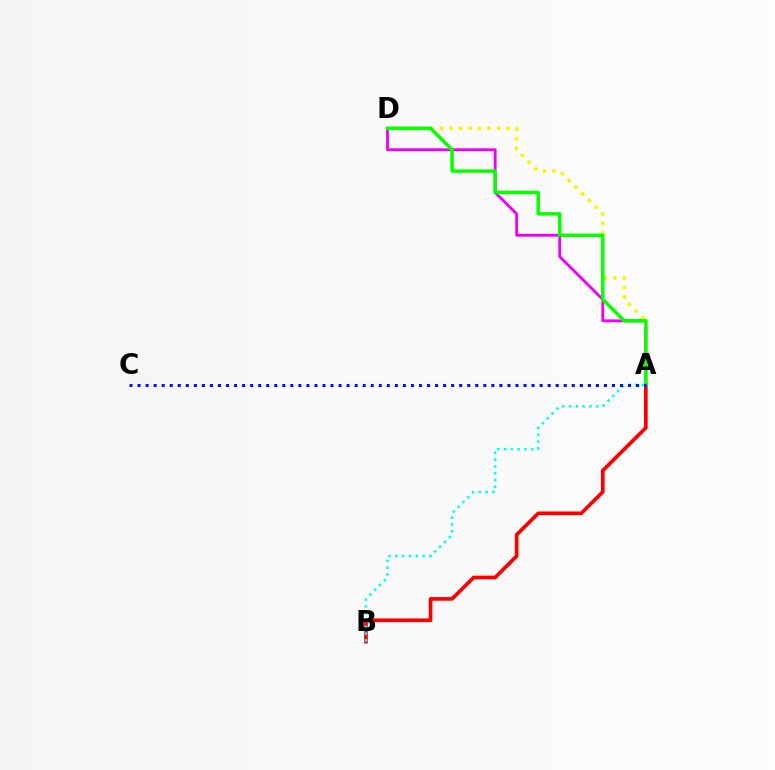{('A', 'B'): [{'color': '#ff0000', 'line_style': 'solid', 'thickness': 2.66}, {'color': '#00fff6', 'line_style': 'dotted', 'thickness': 1.85}], ('A', 'D'): [{'color': '#ee00ff', 'line_style': 'solid', 'thickness': 2.05}, {'color': '#fcf500', 'line_style': 'dotted', 'thickness': 2.58}, {'color': '#08ff00', 'line_style': 'solid', 'thickness': 2.51}], ('A', 'C'): [{'color': '#0010ff', 'line_style': 'dotted', 'thickness': 2.18}]}